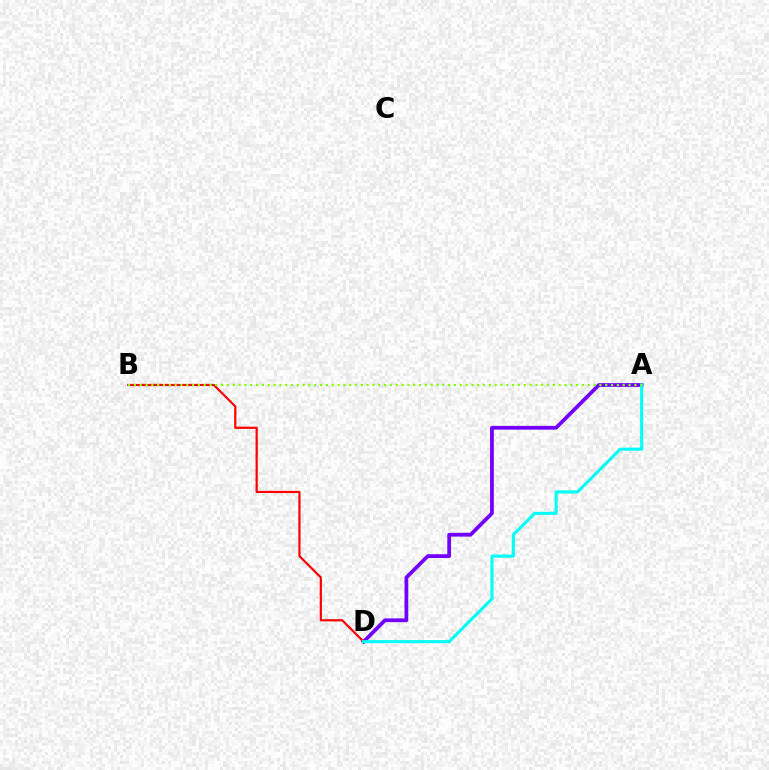{('A', 'D'): [{'color': '#7200ff', 'line_style': 'solid', 'thickness': 2.71}, {'color': '#00fff6', 'line_style': 'solid', 'thickness': 2.22}], ('B', 'D'): [{'color': '#ff0000', 'line_style': 'solid', 'thickness': 1.6}], ('A', 'B'): [{'color': '#84ff00', 'line_style': 'dotted', 'thickness': 1.58}]}